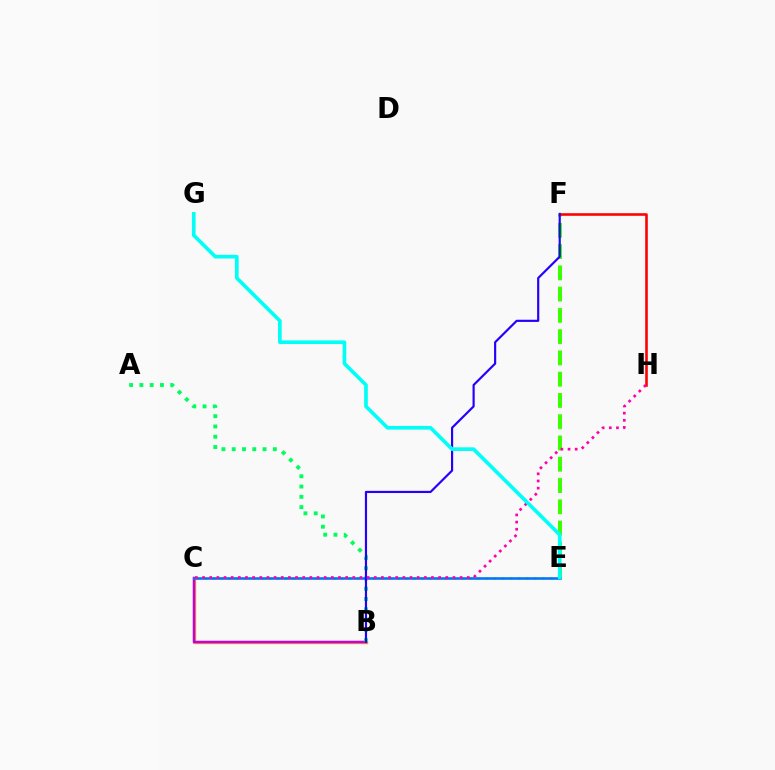{('E', 'F'): [{'color': '#3dff00', 'line_style': 'dashed', 'thickness': 2.89}], ('B', 'C'): [{'color': '#ff9400', 'line_style': 'solid', 'thickness': 2.39}, {'color': '#b900ff', 'line_style': 'solid', 'thickness': 1.74}], ('A', 'B'): [{'color': '#00ff5c', 'line_style': 'dotted', 'thickness': 2.79}], ('C', 'E'): [{'color': '#d1ff00', 'line_style': 'dotted', 'thickness': 2.18}, {'color': '#0074ff', 'line_style': 'solid', 'thickness': 1.86}], ('F', 'H'): [{'color': '#ff0000', 'line_style': 'solid', 'thickness': 1.86}], ('B', 'F'): [{'color': '#2500ff', 'line_style': 'solid', 'thickness': 1.56}], ('C', 'H'): [{'color': '#ff00ac', 'line_style': 'dotted', 'thickness': 1.94}], ('E', 'G'): [{'color': '#00fff6', 'line_style': 'solid', 'thickness': 2.64}]}